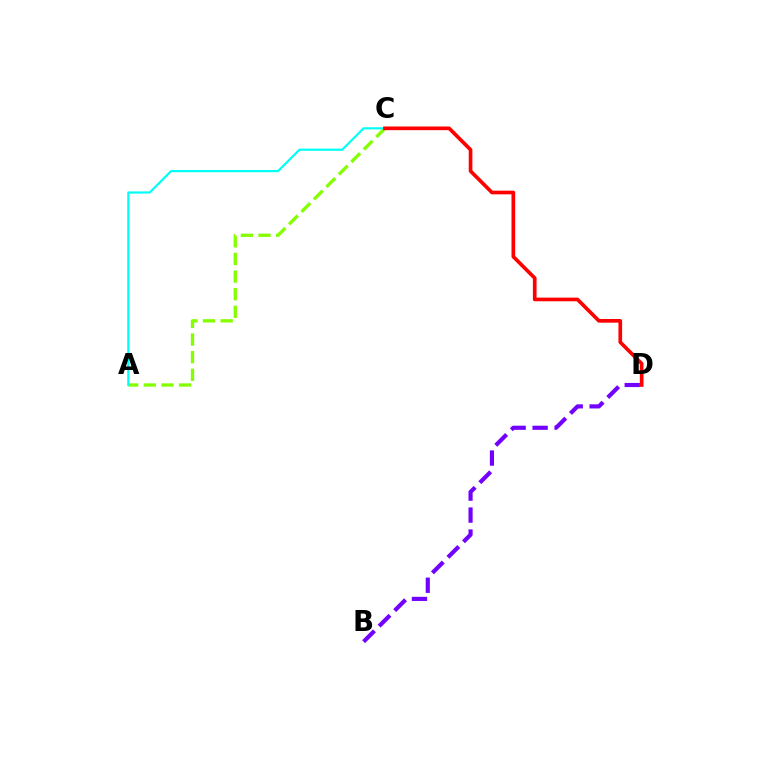{('A', 'C'): [{'color': '#84ff00', 'line_style': 'dashed', 'thickness': 2.39}, {'color': '#00fff6', 'line_style': 'solid', 'thickness': 1.59}], ('B', 'D'): [{'color': '#7200ff', 'line_style': 'dashed', 'thickness': 2.98}], ('C', 'D'): [{'color': '#ff0000', 'line_style': 'solid', 'thickness': 2.64}]}